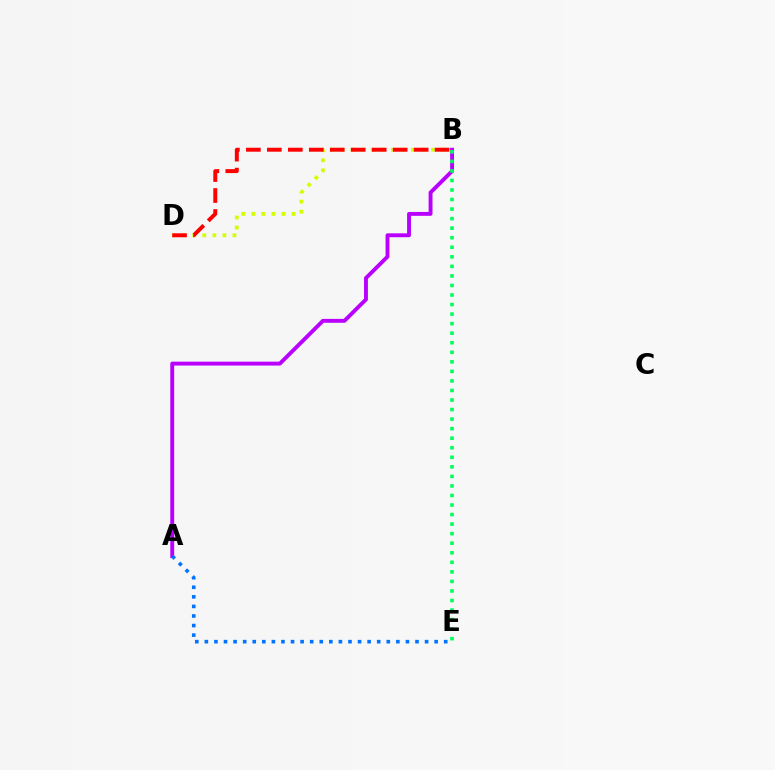{('B', 'D'): [{'color': '#d1ff00', 'line_style': 'dotted', 'thickness': 2.73}, {'color': '#ff0000', 'line_style': 'dashed', 'thickness': 2.85}], ('A', 'B'): [{'color': '#b900ff', 'line_style': 'solid', 'thickness': 2.8}], ('A', 'E'): [{'color': '#0074ff', 'line_style': 'dotted', 'thickness': 2.6}], ('B', 'E'): [{'color': '#00ff5c', 'line_style': 'dotted', 'thickness': 2.59}]}